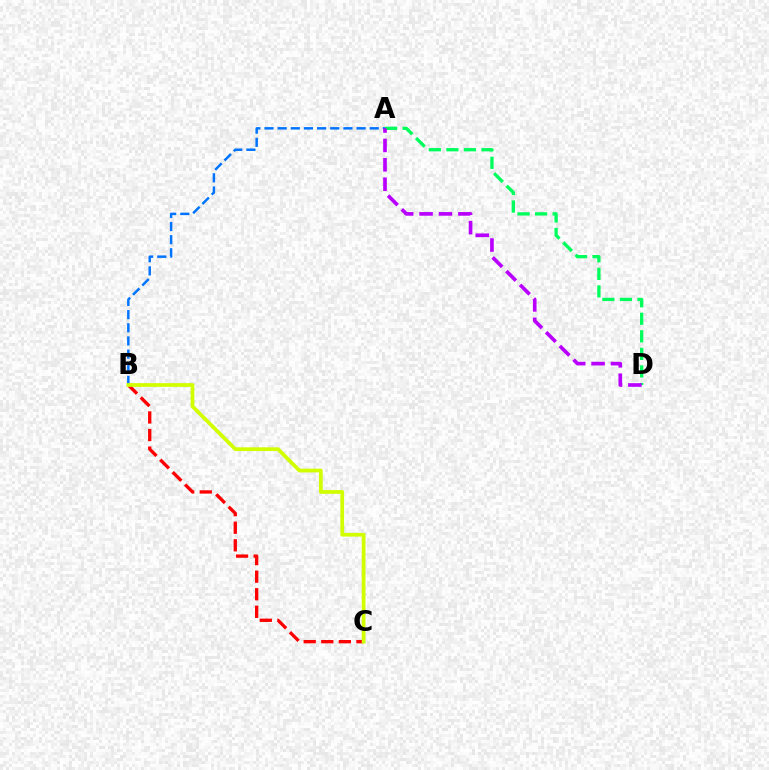{('A', 'B'): [{'color': '#0074ff', 'line_style': 'dashed', 'thickness': 1.79}], ('B', 'C'): [{'color': '#ff0000', 'line_style': 'dashed', 'thickness': 2.39}, {'color': '#d1ff00', 'line_style': 'solid', 'thickness': 2.7}], ('A', 'D'): [{'color': '#00ff5c', 'line_style': 'dashed', 'thickness': 2.38}, {'color': '#b900ff', 'line_style': 'dashed', 'thickness': 2.64}]}